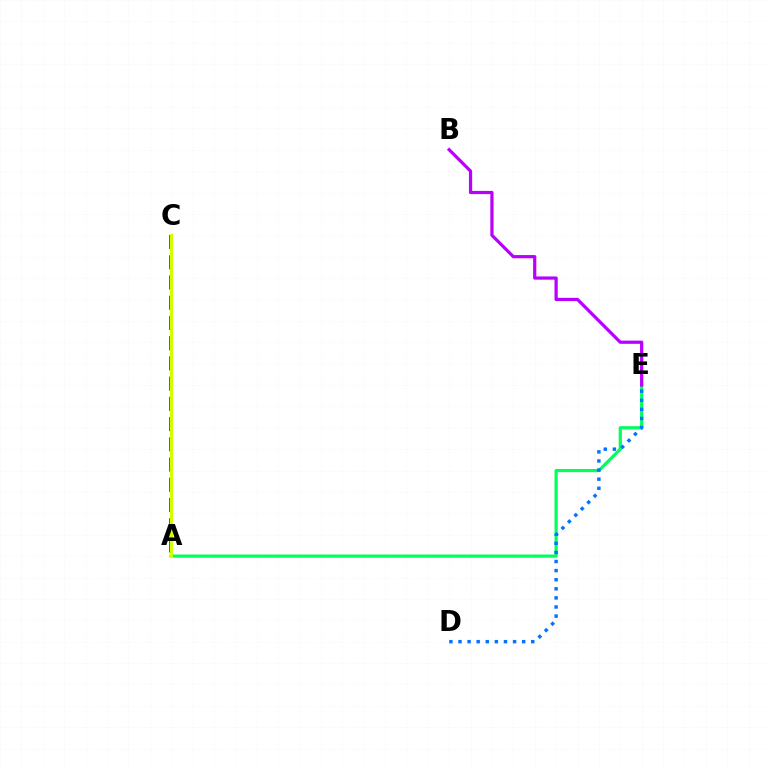{('A', 'E'): [{'color': '#00ff5c', 'line_style': 'solid', 'thickness': 2.29}], ('A', 'C'): [{'color': '#ff0000', 'line_style': 'dashed', 'thickness': 2.75}, {'color': '#d1ff00', 'line_style': 'solid', 'thickness': 2.26}], ('D', 'E'): [{'color': '#0074ff', 'line_style': 'dotted', 'thickness': 2.47}], ('B', 'E'): [{'color': '#b900ff', 'line_style': 'solid', 'thickness': 2.32}]}